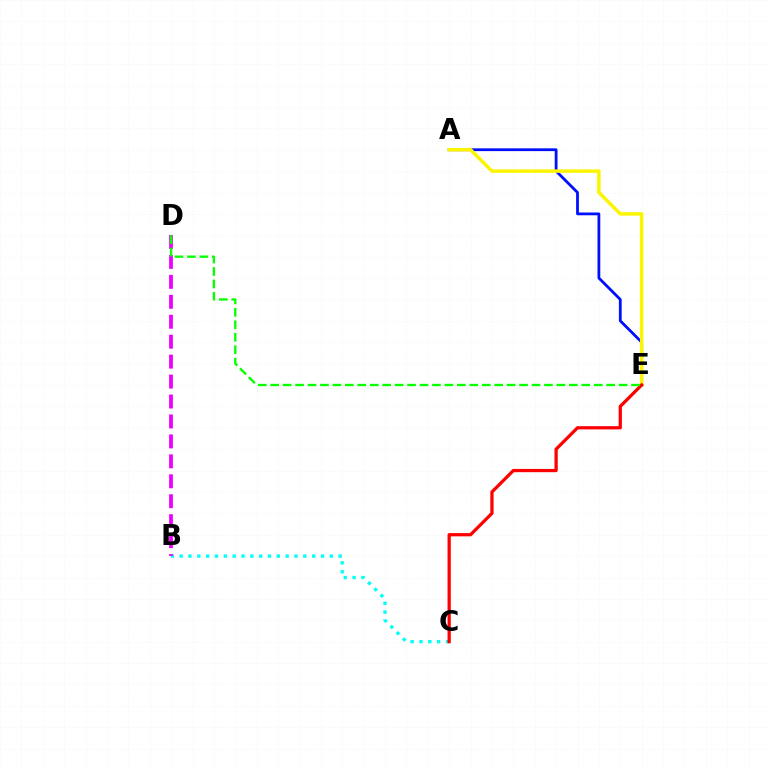{('B', 'C'): [{'color': '#00fff6', 'line_style': 'dotted', 'thickness': 2.4}], ('A', 'E'): [{'color': '#0010ff', 'line_style': 'solid', 'thickness': 2.01}, {'color': '#fcf500', 'line_style': 'solid', 'thickness': 2.51}], ('C', 'E'): [{'color': '#ff0000', 'line_style': 'solid', 'thickness': 2.34}], ('B', 'D'): [{'color': '#ee00ff', 'line_style': 'dashed', 'thickness': 2.71}], ('D', 'E'): [{'color': '#08ff00', 'line_style': 'dashed', 'thickness': 1.69}]}